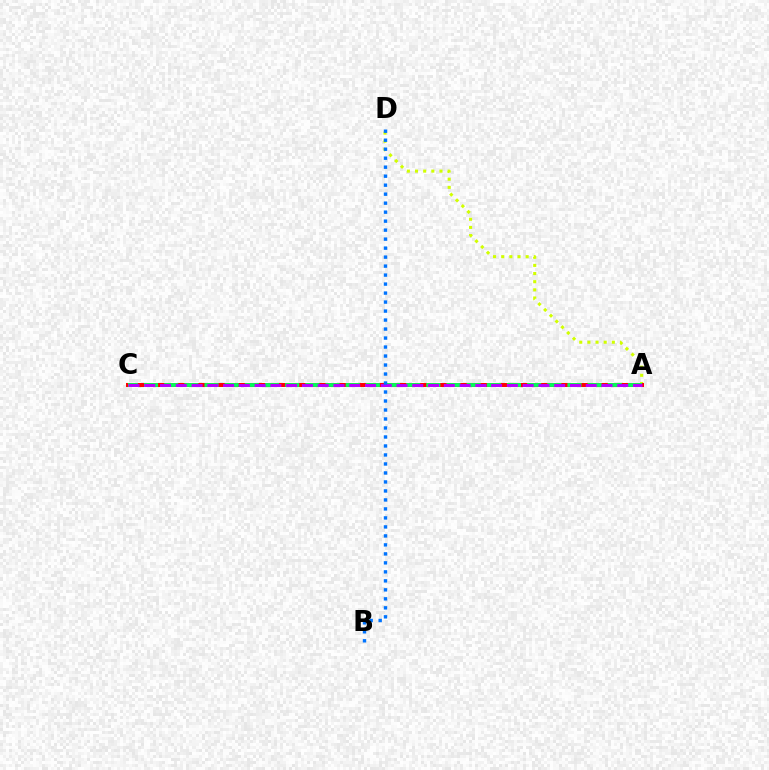{('A', 'D'): [{'color': '#d1ff00', 'line_style': 'dotted', 'thickness': 2.21}], ('A', 'C'): [{'color': '#ff0000', 'line_style': 'solid', 'thickness': 2.86}, {'color': '#00ff5c', 'line_style': 'dashed', 'thickness': 2.74}, {'color': '#b900ff', 'line_style': 'dashed', 'thickness': 2.14}], ('B', 'D'): [{'color': '#0074ff', 'line_style': 'dotted', 'thickness': 2.44}]}